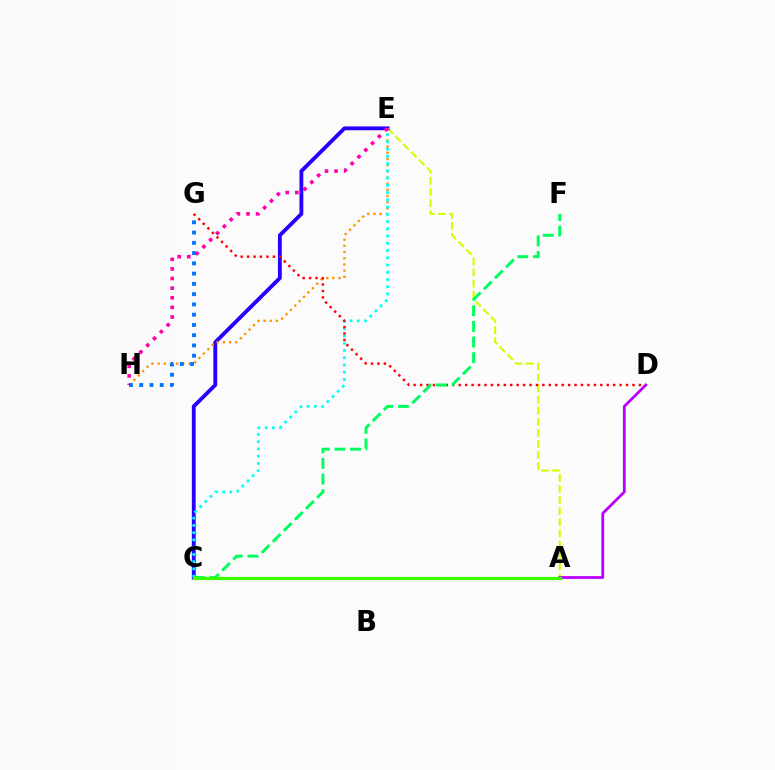{('A', 'E'): [{'color': '#d1ff00', 'line_style': 'dashed', 'thickness': 1.51}], ('C', 'E'): [{'color': '#2500ff', 'line_style': 'solid', 'thickness': 2.77}, {'color': '#00fff6', 'line_style': 'dotted', 'thickness': 1.97}], ('E', 'H'): [{'color': '#ff9400', 'line_style': 'dotted', 'thickness': 1.68}, {'color': '#ff00ac', 'line_style': 'dotted', 'thickness': 2.61}], ('A', 'D'): [{'color': '#b900ff', 'line_style': 'solid', 'thickness': 2.0}], ('D', 'G'): [{'color': '#ff0000', 'line_style': 'dotted', 'thickness': 1.75}], ('C', 'F'): [{'color': '#00ff5c', 'line_style': 'dashed', 'thickness': 2.12}], ('A', 'C'): [{'color': '#3dff00', 'line_style': 'solid', 'thickness': 2.35}], ('G', 'H'): [{'color': '#0074ff', 'line_style': 'dotted', 'thickness': 2.79}]}